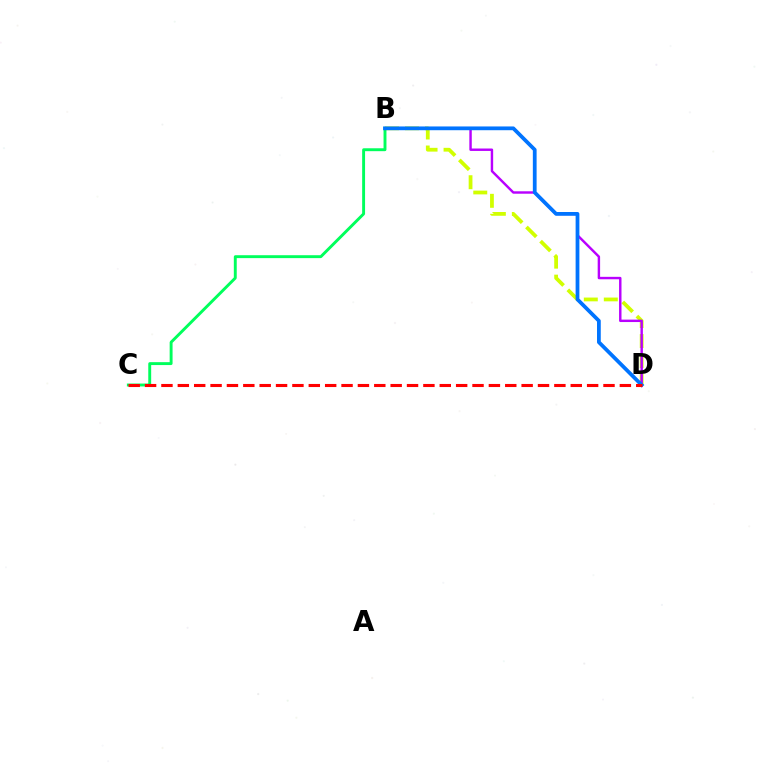{('B', 'D'): [{'color': '#d1ff00', 'line_style': 'dashed', 'thickness': 2.72}, {'color': '#b900ff', 'line_style': 'solid', 'thickness': 1.75}, {'color': '#0074ff', 'line_style': 'solid', 'thickness': 2.71}], ('B', 'C'): [{'color': '#00ff5c', 'line_style': 'solid', 'thickness': 2.09}], ('C', 'D'): [{'color': '#ff0000', 'line_style': 'dashed', 'thickness': 2.22}]}